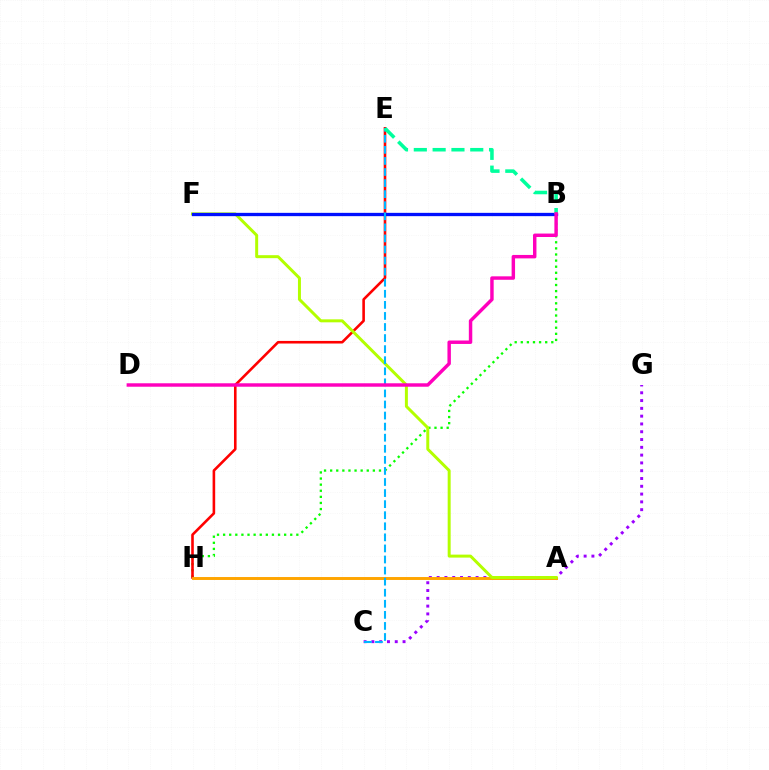{('B', 'H'): [{'color': '#08ff00', 'line_style': 'dotted', 'thickness': 1.66}], ('C', 'G'): [{'color': '#9b00ff', 'line_style': 'dotted', 'thickness': 2.12}], ('E', 'H'): [{'color': '#ff0000', 'line_style': 'solid', 'thickness': 1.87}], ('A', 'H'): [{'color': '#ffa500', 'line_style': 'solid', 'thickness': 2.11}], ('A', 'F'): [{'color': '#b3ff00', 'line_style': 'solid', 'thickness': 2.15}], ('B', 'F'): [{'color': '#0010ff', 'line_style': 'solid', 'thickness': 2.38}], ('C', 'E'): [{'color': '#00b5ff', 'line_style': 'dashed', 'thickness': 1.5}], ('B', 'E'): [{'color': '#00ff9d', 'line_style': 'dashed', 'thickness': 2.56}], ('B', 'D'): [{'color': '#ff00bd', 'line_style': 'solid', 'thickness': 2.48}]}